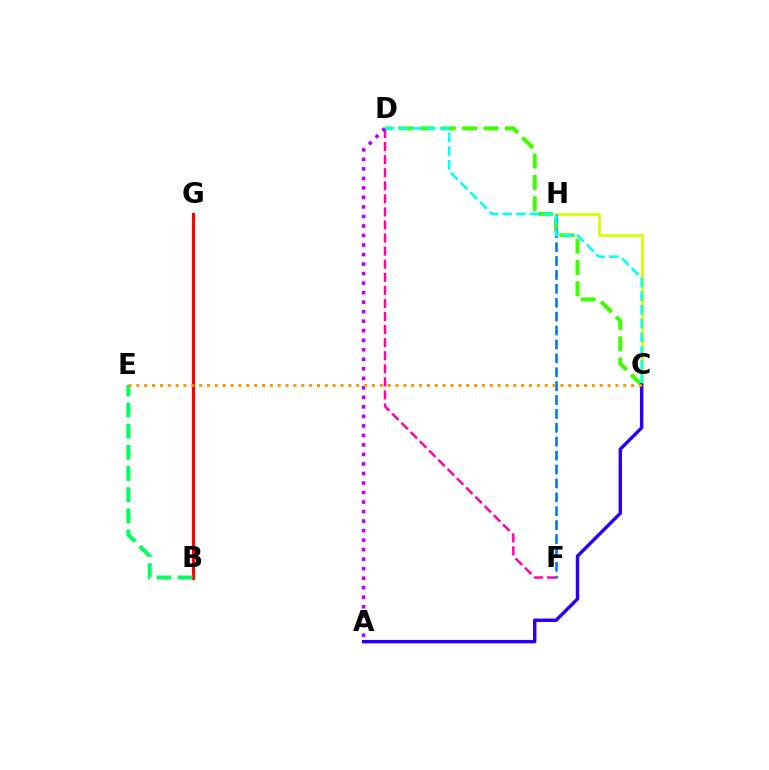{('C', 'H'): [{'color': '#d1ff00', 'line_style': 'solid', 'thickness': 1.99}], ('C', 'D'): [{'color': '#3dff00', 'line_style': 'dashed', 'thickness': 2.9}, {'color': '#00fff6', 'line_style': 'dashed', 'thickness': 1.86}], ('D', 'F'): [{'color': '#ff00ac', 'line_style': 'dashed', 'thickness': 1.78}], ('A', 'D'): [{'color': '#b900ff', 'line_style': 'dotted', 'thickness': 2.59}], ('F', 'H'): [{'color': '#0074ff', 'line_style': 'dashed', 'thickness': 1.89}], ('B', 'G'): [{'color': '#ff0000', 'line_style': 'solid', 'thickness': 2.28}], ('B', 'E'): [{'color': '#00ff5c', 'line_style': 'dashed', 'thickness': 2.88}], ('A', 'C'): [{'color': '#2500ff', 'line_style': 'solid', 'thickness': 2.45}], ('C', 'E'): [{'color': '#ff9400', 'line_style': 'dotted', 'thickness': 2.13}]}